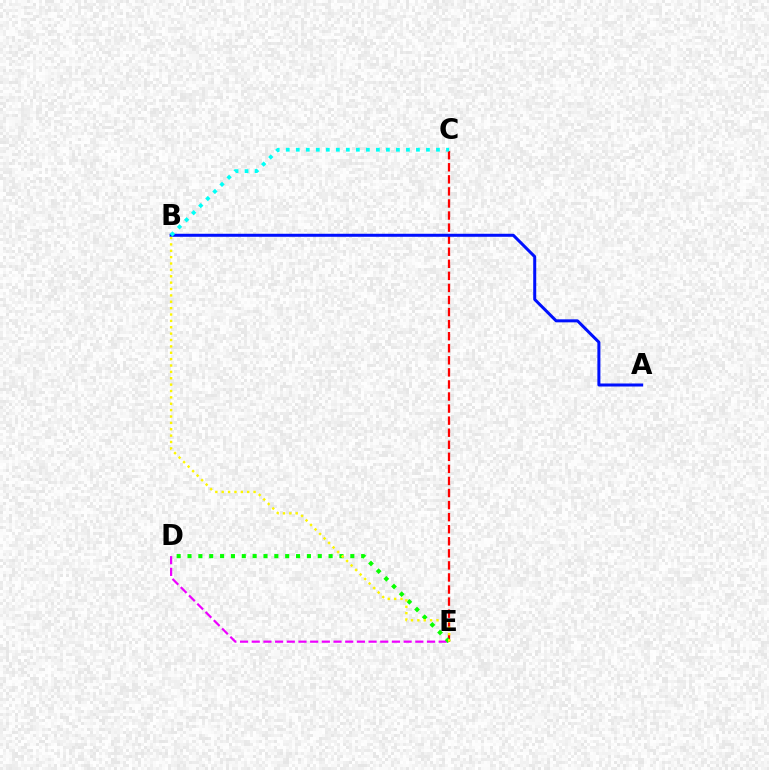{('D', 'E'): [{'color': '#ee00ff', 'line_style': 'dashed', 'thickness': 1.59}, {'color': '#08ff00', 'line_style': 'dotted', 'thickness': 2.95}], ('C', 'E'): [{'color': '#ff0000', 'line_style': 'dashed', 'thickness': 1.64}], ('A', 'B'): [{'color': '#0010ff', 'line_style': 'solid', 'thickness': 2.17}], ('B', 'E'): [{'color': '#fcf500', 'line_style': 'dotted', 'thickness': 1.73}], ('B', 'C'): [{'color': '#00fff6', 'line_style': 'dotted', 'thickness': 2.72}]}